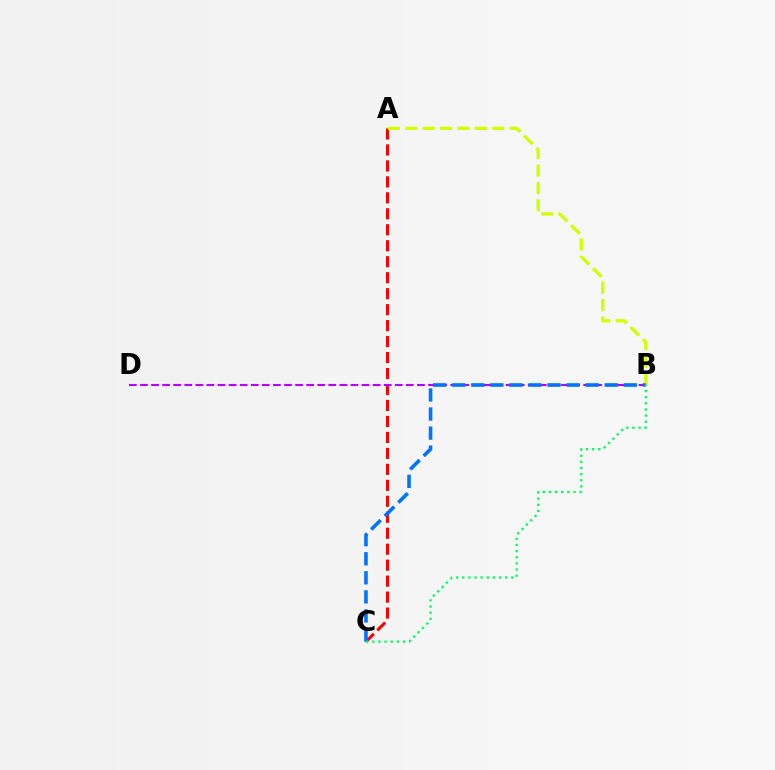{('A', 'C'): [{'color': '#ff0000', 'line_style': 'dashed', 'thickness': 2.17}], ('B', 'D'): [{'color': '#b900ff', 'line_style': 'dashed', 'thickness': 1.51}], ('A', 'B'): [{'color': '#d1ff00', 'line_style': 'dashed', 'thickness': 2.36}], ('B', 'C'): [{'color': '#0074ff', 'line_style': 'dashed', 'thickness': 2.59}, {'color': '#00ff5c', 'line_style': 'dotted', 'thickness': 1.67}]}